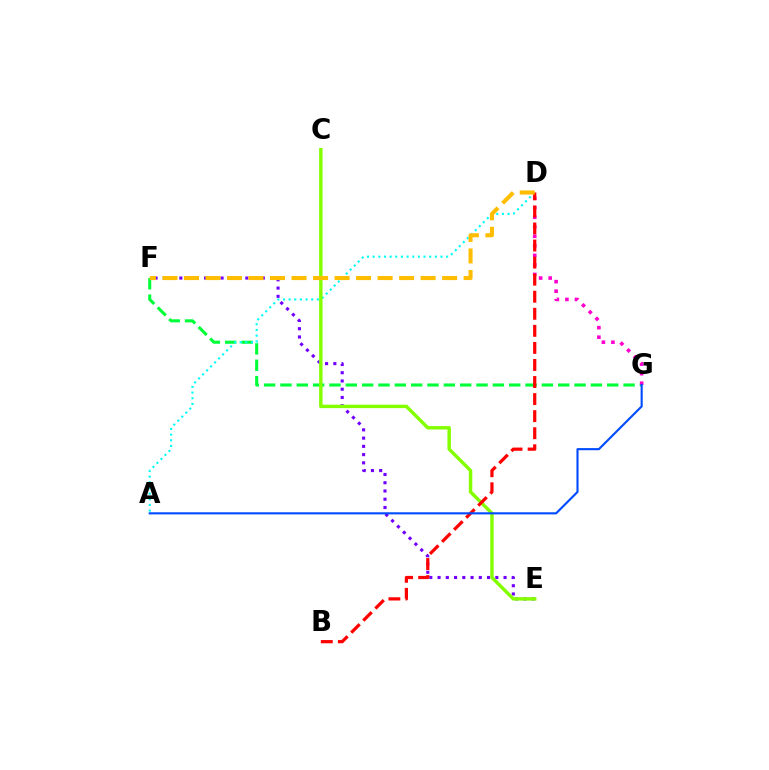{('F', 'G'): [{'color': '#00ff39', 'line_style': 'dashed', 'thickness': 2.22}], ('A', 'D'): [{'color': '#00fff6', 'line_style': 'dotted', 'thickness': 1.54}], ('E', 'F'): [{'color': '#7200ff', 'line_style': 'dotted', 'thickness': 2.24}], ('D', 'G'): [{'color': '#ff00cf', 'line_style': 'dotted', 'thickness': 2.59}], ('C', 'E'): [{'color': '#84ff00', 'line_style': 'solid', 'thickness': 2.47}], ('B', 'D'): [{'color': '#ff0000', 'line_style': 'dashed', 'thickness': 2.32}], ('D', 'F'): [{'color': '#ffbd00', 'line_style': 'dashed', 'thickness': 2.92}], ('A', 'G'): [{'color': '#004bff', 'line_style': 'solid', 'thickness': 1.53}]}